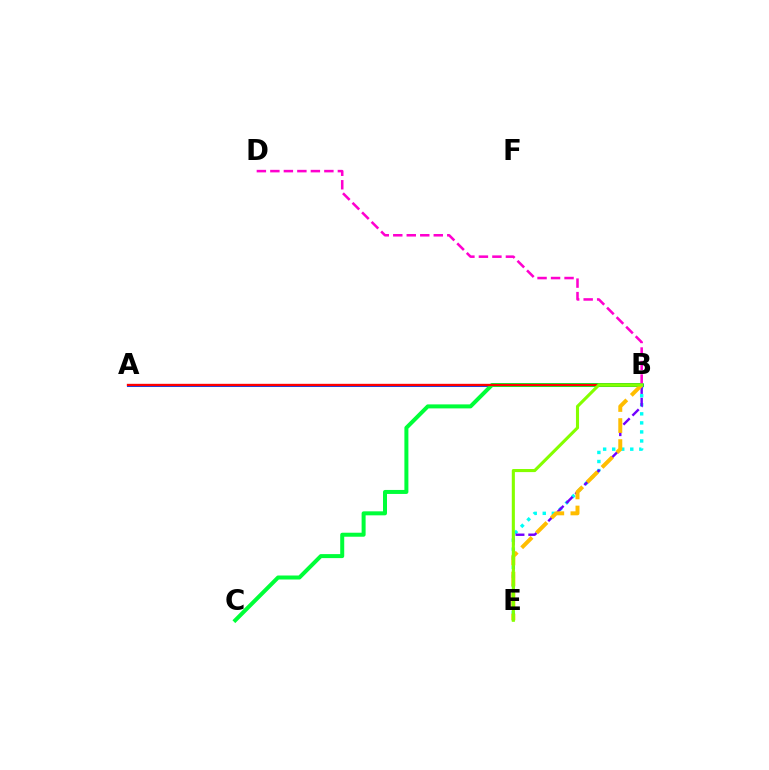{('B', 'E'): [{'color': '#00fff6', 'line_style': 'dotted', 'thickness': 2.46}, {'color': '#7200ff', 'line_style': 'dashed', 'thickness': 1.73}, {'color': '#ffbd00', 'line_style': 'dashed', 'thickness': 2.86}, {'color': '#84ff00', 'line_style': 'solid', 'thickness': 2.23}], ('A', 'B'): [{'color': '#004bff', 'line_style': 'solid', 'thickness': 2.18}, {'color': '#ff0000', 'line_style': 'solid', 'thickness': 1.68}], ('B', 'C'): [{'color': '#00ff39', 'line_style': 'solid', 'thickness': 2.88}], ('B', 'D'): [{'color': '#ff00cf', 'line_style': 'dashed', 'thickness': 1.83}]}